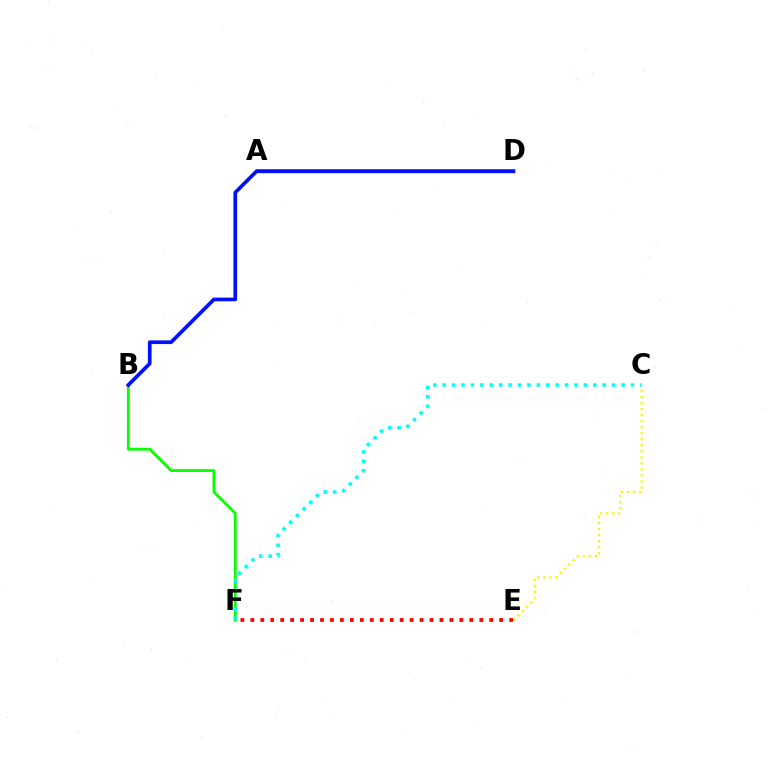{('A', 'D'): [{'color': '#ee00ff', 'line_style': 'solid', 'thickness': 2.5}], ('B', 'F'): [{'color': '#08ff00', 'line_style': 'solid', 'thickness': 2.04}], ('C', 'E'): [{'color': '#fcf500', 'line_style': 'dotted', 'thickness': 1.64}], ('C', 'F'): [{'color': '#00fff6', 'line_style': 'dotted', 'thickness': 2.56}], ('E', 'F'): [{'color': '#ff0000', 'line_style': 'dotted', 'thickness': 2.7}], ('B', 'D'): [{'color': '#0010ff', 'line_style': 'solid', 'thickness': 2.66}]}